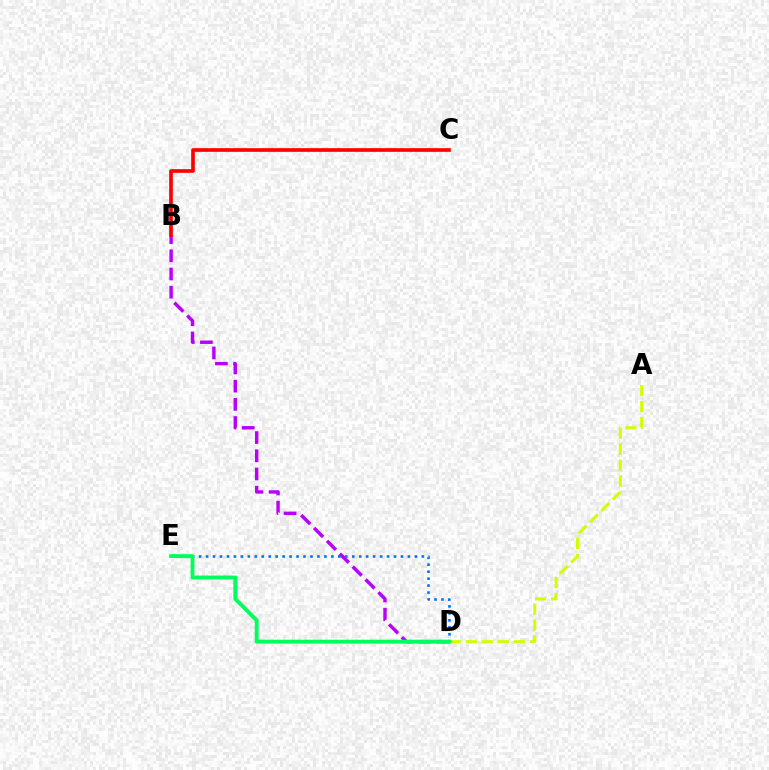{('B', 'D'): [{'color': '#b900ff', 'line_style': 'dashed', 'thickness': 2.47}], ('D', 'E'): [{'color': '#0074ff', 'line_style': 'dotted', 'thickness': 1.89}, {'color': '#00ff5c', 'line_style': 'solid', 'thickness': 2.79}], ('A', 'D'): [{'color': '#d1ff00', 'line_style': 'dashed', 'thickness': 2.17}], ('B', 'C'): [{'color': '#ff0000', 'line_style': 'solid', 'thickness': 2.63}]}